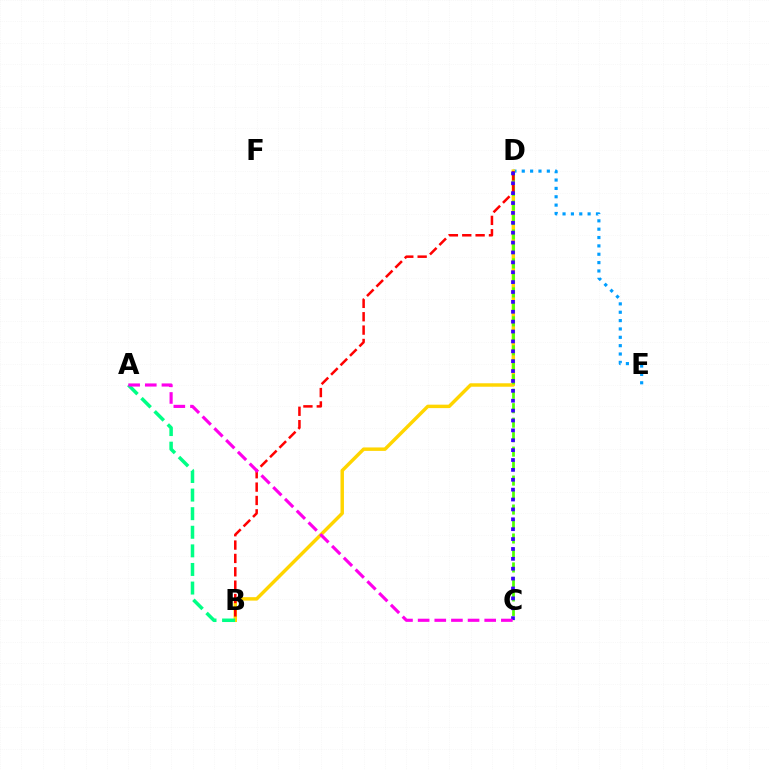{('D', 'E'): [{'color': '#009eff', 'line_style': 'dotted', 'thickness': 2.27}], ('B', 'D'): [{'color': '#ffd500', 'line_style': 'solid', 'thickness': 2.48}, {'color': '#ff0000', 'line_style': 'dashed', 'thickness': 1.82}], ('C', 'D'): [{'color': '#4fff00', 'line_style': 'dashed', 'thickness': 1.97}, {'color': '#3700ff', 'line_style': 'dotted', 'thickness': 2.69}], ('A', 'B'): [{'color': '#00ff86', 'line_style': 'dashed', 'thickness': 2.53}], ('A', 'C'): [{'color': '#ff00ed', 'line_style': 'dashed', 'thickness': 2.26}]}